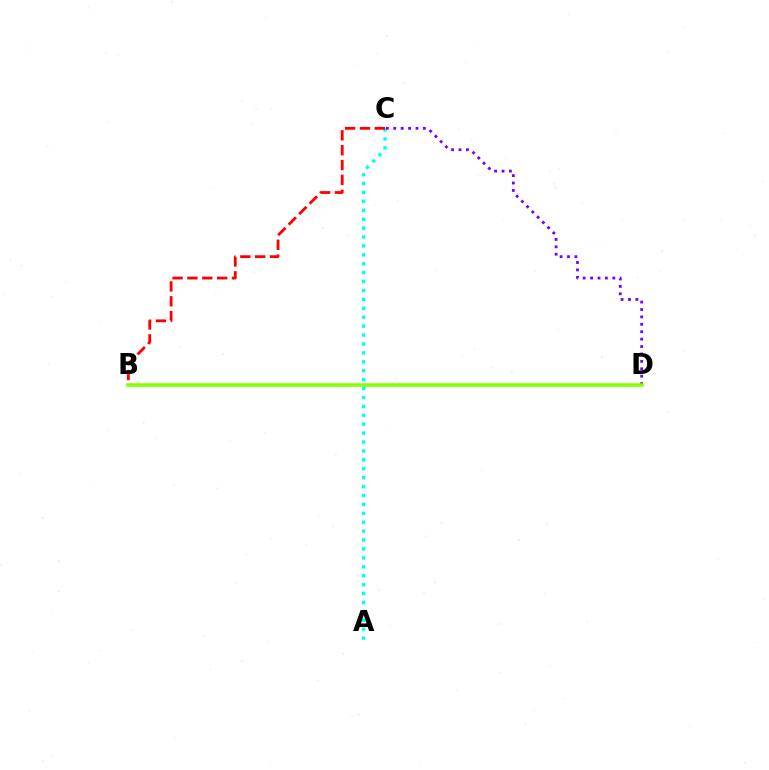{('A', 'C'): [{'color': '#00fff6', 'line_style': 'dotted', 'thickness': 2.42}], ('B', 'C'): [{'color': '#ff0000', 'line_style': 'dashed', 'thickness': 2.02}], ('C', 'D'): [{'color': '#7200ff', 'line_style': 'dotted', 'thickness': 2.01}], ('B', 'D'): [{'color': '#84ff00', 'line_style': 'solid', 'thickness': 2.52}]}